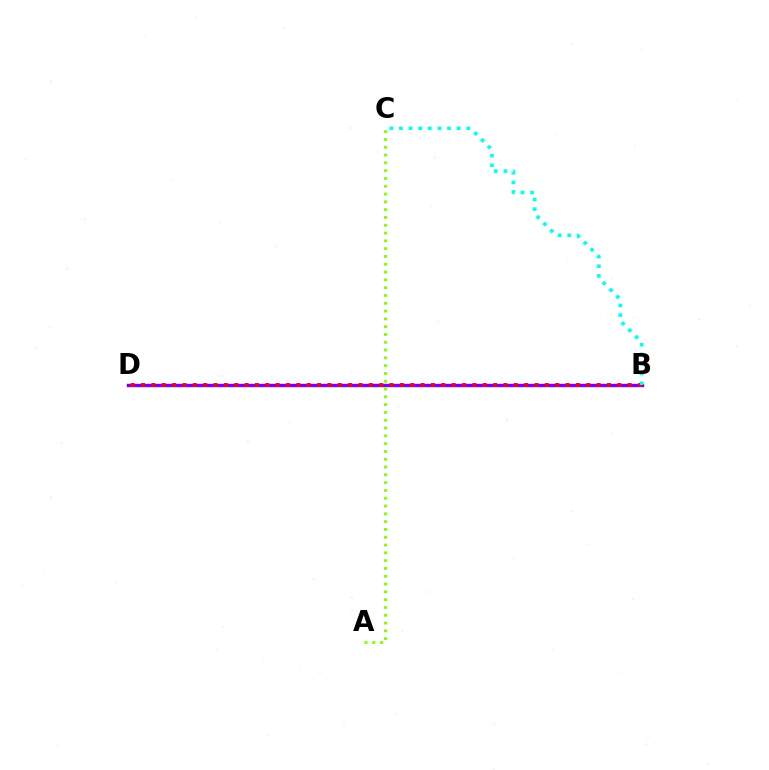{('B', 'D'): [{'color': '#7200ff', 'line_style': 'solid', 'thickness': 2.46}, {'color': '#ff0000', 'line_style': 'dotted', 'thickness': 2.81}], ('A', 'C'): [{'color': '#84ff00', 'line_style': 'dotted', 'thickness': 2.12}], ('B', 'C'): [{'color': '#00fff6', 'line_style': 'dotted', 'thickness': 2.61}]}